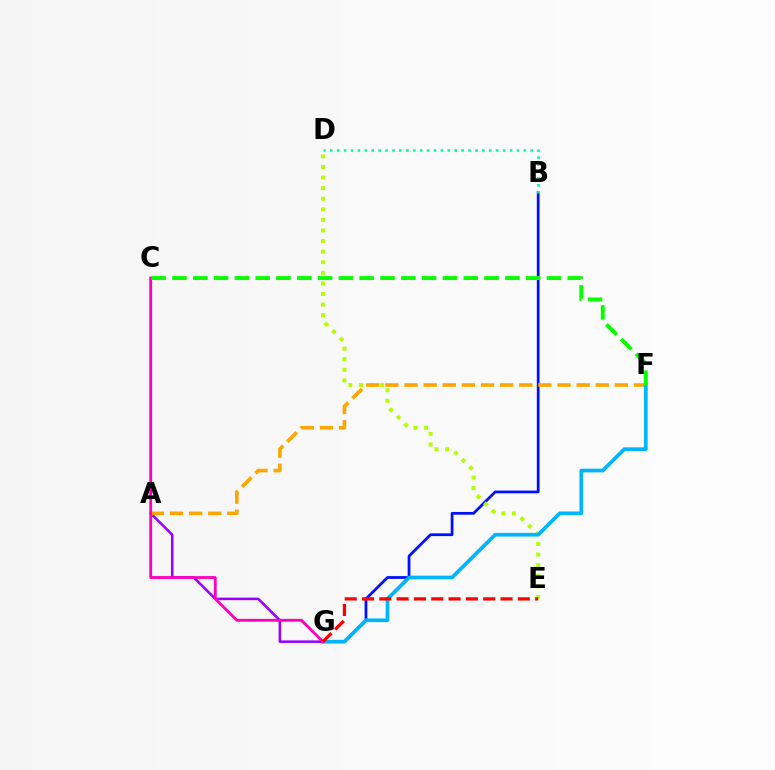{('B', 'G'): [{'color': '#0010ff', 'line_style': 'solid', 'thickness': 1.99}], ('D', 'E'): [{'color': '#b3ff00', 'line_style': 'dotted', 'thickness': 2.88}], ('B', 'D'): [{'color': '#00ff9d', 'line_style': 'dotted', 'thickness': 1.88}], ('A', 'G'): [{'color': '#9b00ff', 'line_style': 'solid', 'thickness': 1.83}], ('A', 'F'): [{'color': '#ffa500', 'line_style': 'dashed', 'thickness': 2.6}], ('F', 'G'): [{'color': '#00b5ff', 'line_style': 'solid', 'thickness': 2.66}], ('C', 'G'): [{'color': '#ff00bd', 'line_style': 'solid', 'thickness': 2.03}], ('C', 'F'): [{'color': '#08ff00', 'line_style': 'dashed', 'thickness': 2.83}], ('E', 'G'): [{'color': '#ff0000', 'line_style': 'dashed', 'thickness': 2.35}]}